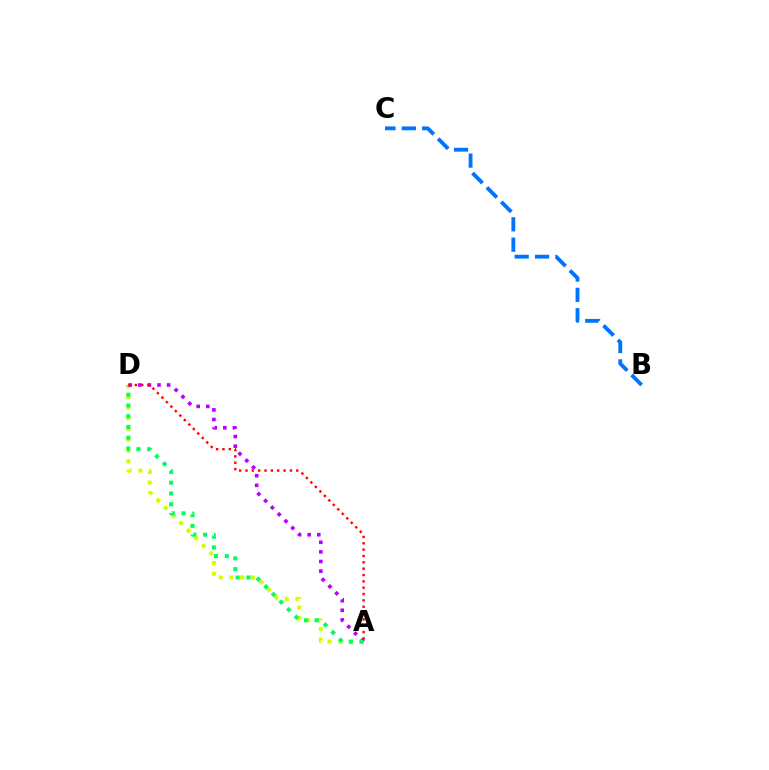{('A', 'D'): [{'color': '#d1ff00', 'line_style': 'dotted', 'thickness': 2.91}, {'color': '#b900ff', 'line_style': 'dotted', 'thickness': 2.61}, {'color': '#00ff5c', 'line_style': 'dotted', 'thickness': 2.92}, {'color': '#ff0000', 'line_style': 'dotted', 'thickness': 1.72}], ('B', 'C'): [{'color': '#0074ff', 'line_style': 'dashed', 'thickness': 2.77}]}